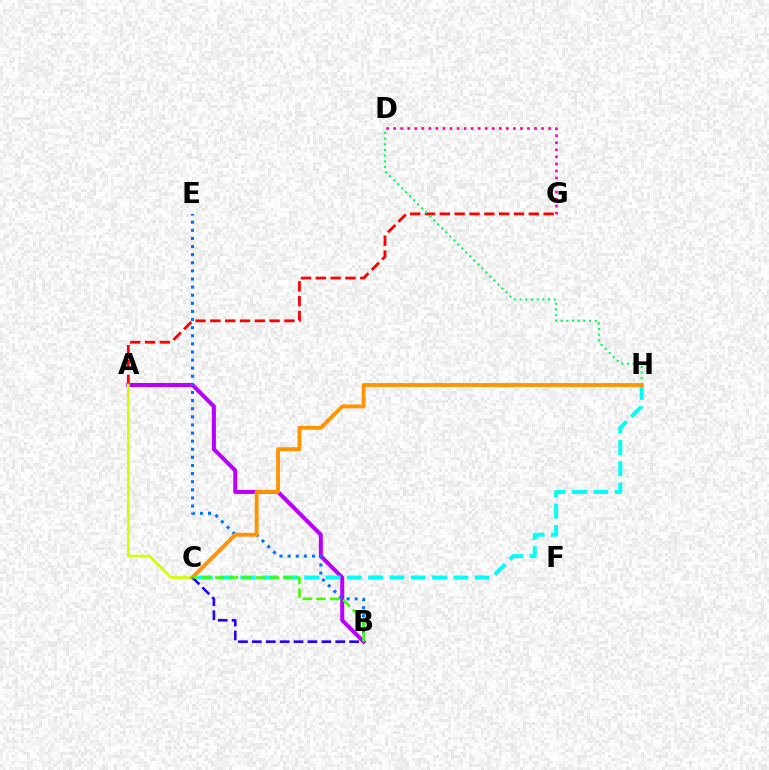{('A', 'G'): [{'color': '#ff0000', 'line_style': 'dashed', 'thickness': 2.01}], ('D', 'H'): [{'color': '#00ff5c', 'line_style': 'dotted', 'thickness': 1.54}], ('D', 'G'): [{'color': '#ff00ac', 'line_style': 'dotted', 'thickness': 1.91}], ('A', 'B'): [{'color': '#b900ff', 'line_style': 'solid', 'thickness': 2.9}], ('C', 'H'): [{'color': '#00fff6', 'line_style': 'dashed', 'thickness': 2.89}, {'color': '#ff9400', 'line_style': 'solid', 'thickness': 2.78}], ('A', 'C'): [{'color': '#d1ff00', 'line_style': 'solid', 'thickness': 1.93}], ('B', 'E'): [{'color': '#0074ff', 'line_style': 'dotted', 'thickness': 2.2}], ('B', 'C'): [{'color': '#2500ff', 'line_style': 'dashed', 'thickness': 1.89}, {'color': '#3dff00', 'line_style': 'dashed', 'thickness': 1.85}]}